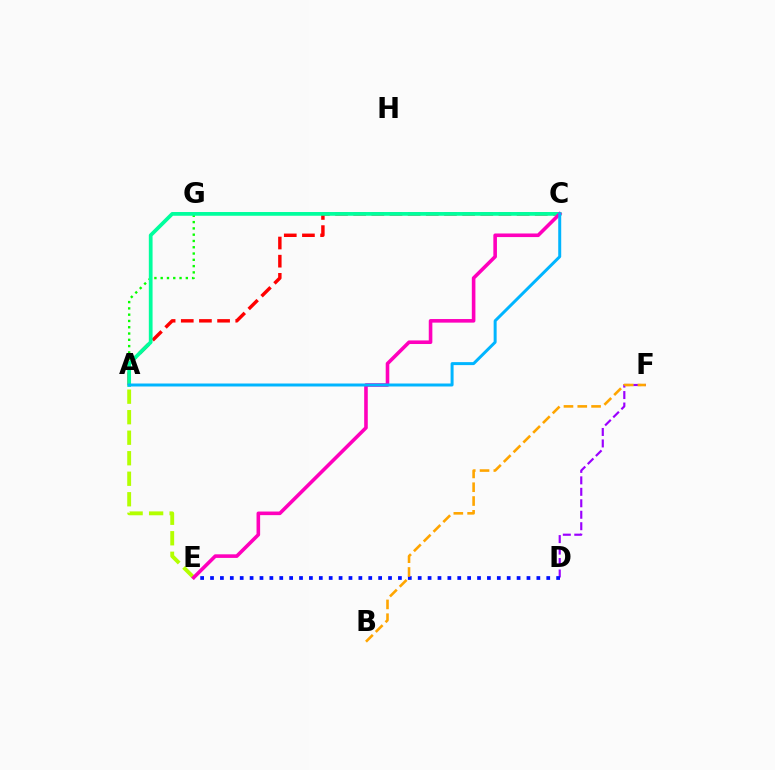{('A', 'C'): [{'color': '#ff0000', 'line_style': 'dashed', 'thickness': 2.47}, {'color': '#00ff9d', 'line_style': 'solid', 'thickness': 2.69}, {'color': '#00b5ff', 'line_style': 'solid', 'thickness': 2.15}], ('A', 'G'): [{'color': '#08ff00', 'line_style': 'dotted', 'thickness': 1.71}], ('D', 'F'): [{'color': '#9b00ff', 'line_style': 'dashed', 'thickness': 1.56}], ('A', 'E'): [{'color': '#b3ff00', 'line_style': 'dashed', 'thickness': 2.79}], ('D', 'E'): [{'color': '#0010ff', 'line_style': 'dotted', 'thickness': 2.69}], ('C', 'E'): [{'color': '#ff00bd', 'line_style': 'solid', 'thickness': 2.59}], ('B', 'F'): [{'color': '#ffa500', 'line_style': 'dashed', 'thickness': 1.87}]}